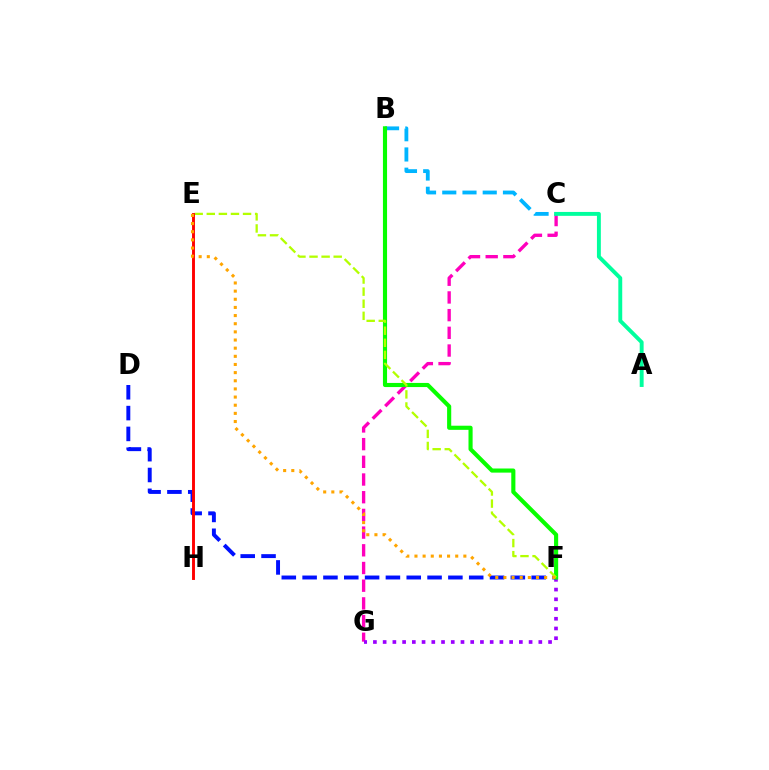{('C', 'G'): [{'color': '#ff00bd', 'line_style': 'dashed', 'thickness': 2.4}], ('B', 'C'): [{'color': '#00b5ff', 'line_style': 'dashed', 'thickness': 2.75}], ('F', 'G'): [{'color': '#9b00ff', 'line_style': 'dotted', 'thickness': 2.64}], ('D', 'F'): [{'color': '#0010ff', 'line_style': 'dashed', 'thickness': 2.83}], ('A', 'C'): [{'color': '#00ff9d', 'line_style': 'solid', 'thickness': 2.81}], ('B', 'F'): [{'color': '#08ff00', 'line_style': 'solid', 'thickness': 2.97}], ('E', 'F'): [{'color': '#b3ff00', 'line_style': 'dashed', 'thickness': 1.64}, {'color': '#ffa500', 'line_style': 'dotted', 'thickness': 2.21}], ('E', 'H'): [{'color': '#ff0000', 'line_style': 'solid', 'thickness': 2.09}]}